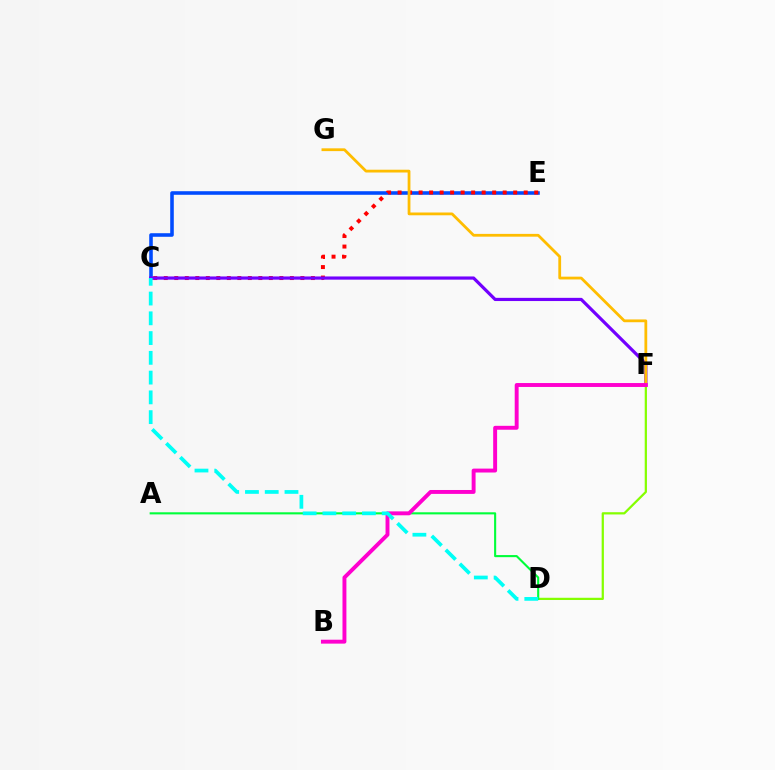{('C', 'E'): [{'color': '#004bff', 'line_style': 'solid', 'thickness': 2.57}, {'color': '#ff0000', 'line_style': 'dotted', 'thickness': 2.86}], ('D', 'F'): [{'color': '#84ff00', 'line_style': 'solid', 'thickness': 1.61}], ('A', 'D'): [{'color': '#00ff39', 'line_style': 'solid', 'thickness': 1.52}], ('C', 'F'): [{'color': '#7200ff', 'line_style': 'solid', 'thickness': 2.3}], ('F', 'G'): [{'color': '#ffbd00', 'line_style': 'solid', 'thickness': 2.01}], ('B', 'F'): [{'color': '#ff00cf', 'line_style': 'solid', 'thickness': 2.82}], ('C', 'D'): [{'color': '#00fff6', 'line_style': 'dashed', 'thickness': 2.69}]}